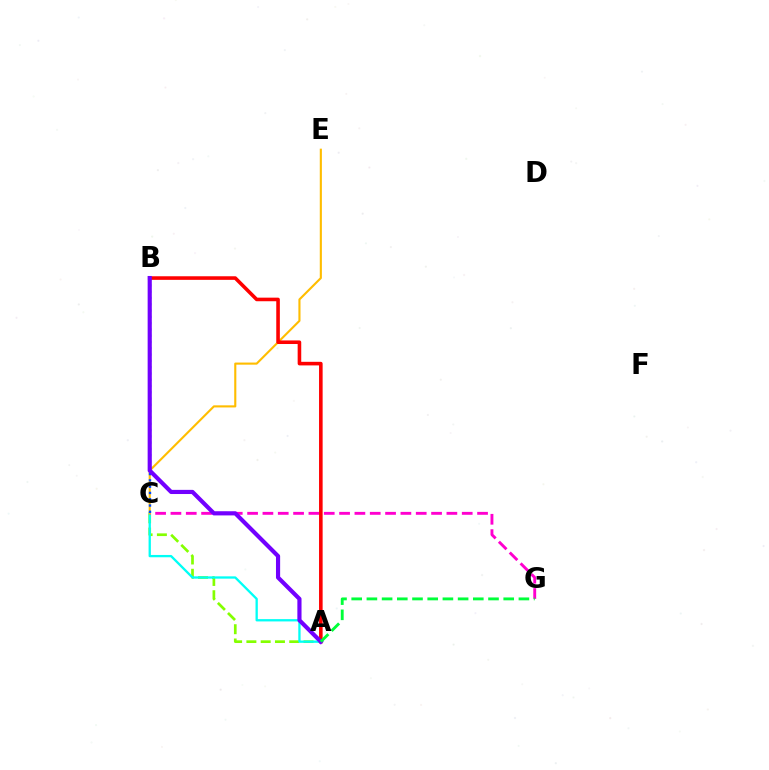{('A', 'C'): [{'color': '#84ff00', 'line_style': 'dashed', 'thickness': 1.94}, {'color': '#00fff6', 'line_style': 'solid', 'thickness': 1.66}], ('C', 'G'): [{'color': '#ff00cf', 'line_style': 'dashed', 'thickness': 2.08}], ('C', 'E'): [{'color': '#ffbd00', 'line_style': 'solid', 'thickness': 1.52}], ('A', 'B'): [{'color': '#ff0000', 'line_style': 'solid', 'thickness': 2.58}, {'color': '#7200ff', 'line_style': 'solid', 'thickness': 2.99}], ('B', 'C'): [{'color': '#004bff', 'line_style': 'dotted', 'thickness': 1.71}], ('A', 'G'): [{'color': '#00ff39', 'line_style': 'dashed', 'thickness': 2.07}]}